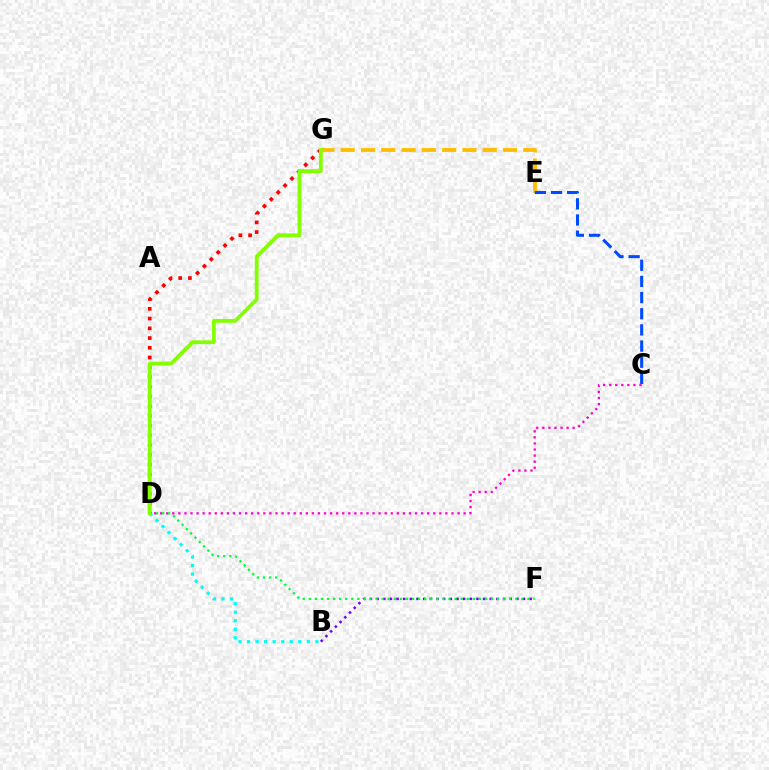{('B', 'D'): [{'color': '#00fff6', 'line_style': 'dotted', 'thickness': 2.32}], ('B', 'F'): [{'color': '#7200ff', 'line_style': 'dotted', 'thickness': 1.81}], ('E', 'G'): [{'color': '#ffbd00', 'line_style': 'dashed', 'thickness': 2.76}], ('C', 'D'): [{'color': '#ff00cf', 'line_style': 'dotted', 'thickness': 1.65}], ('C', 'E'): [{'color': '#004bff', 'line_style': 'dashed', 'thickness': 2.19}], ('D', 'F'): [{'color': '#00ff39', 'line_style': 'dotted', 'thickness': 1.65}], ('D', 'G'): [{'color': '#ff0000', 'line_style': 'dotted', 'thickness': 2.65}, {'color': '#84ff00', 'line_style': 'solid', 'thickness': 2.72}]}